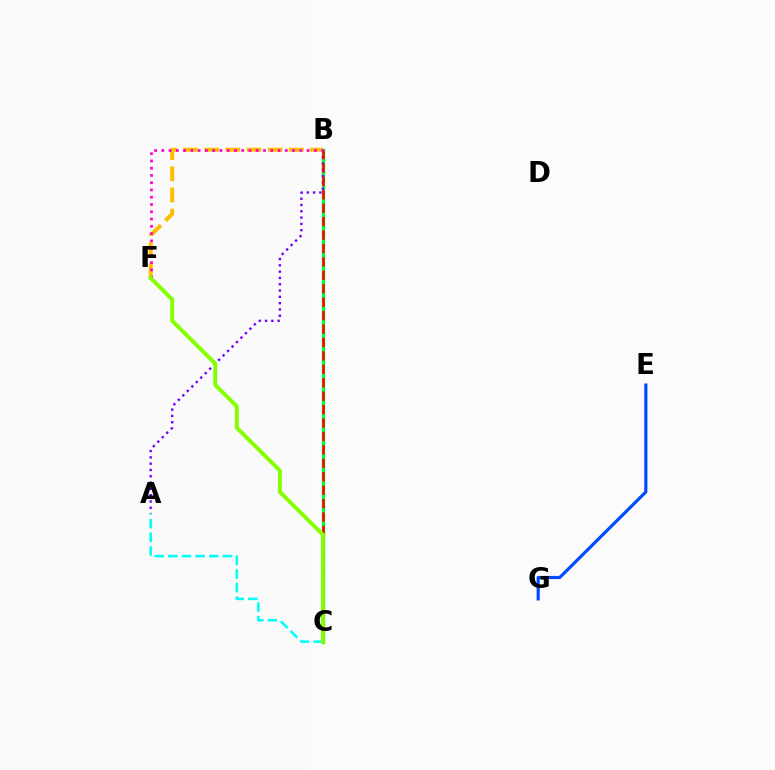{('A', 'C'): [{'color': '#00fff6', 'line_style': 'dashed', 'thickness': 1.85}], ('B', 'C'): [{'color': '#00ff39', 'line_style': 'solid', 'thickness': 2.4}, {'color': '#ff0000', 'line_style': 'dashed', 'thickness': 1.82}], ('A', 'B'): [{'color': '#7200ff', 'line_style': 'dotted', 'thickness': 1.71}], ('E', 'G'): [{'color': '#004bff', 'line_style': 'solid', 'thickness': 2.27}], ('B', 'F'): [{'color': '#ffbd00', 'line_style': 'dashed', 'thickness': 2.88}, {'color': '#ff00cf', 'line_style': 'dotted', 'thickness': 1.97}], ('C', 'F'): [{'color': '#84ff00', 'line_style': 'solid', 'thickness': 2.82}]}